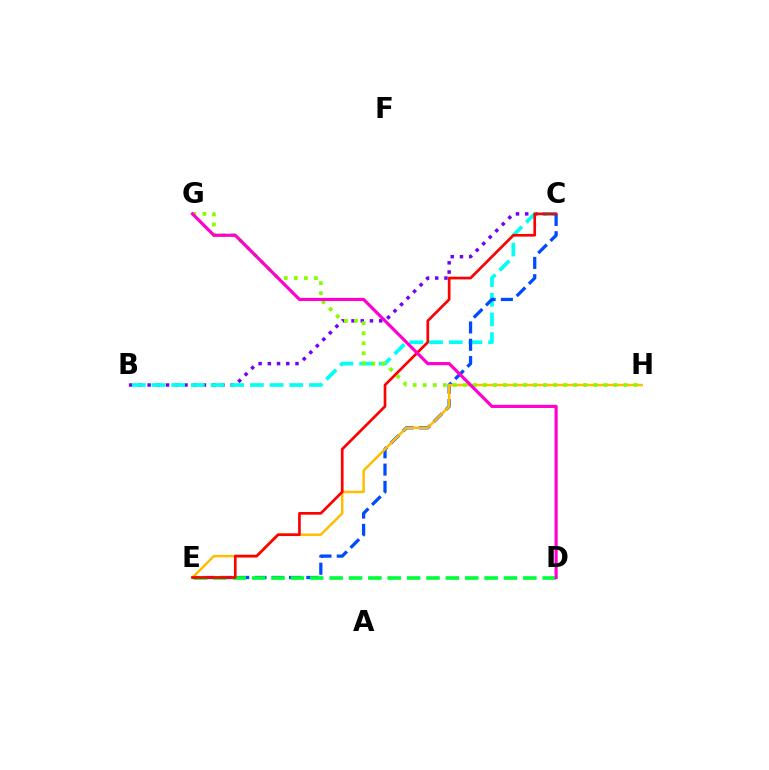{('B', 'C'): [{'color': '#7200ff', 'line_style': 'dotted', 'thickness': 2.51}, {'color': '#00fff6', 'line_style': 'dashed', 'thickness': 2.67}], ('C', 'E'): [{'color': '#004bff', 'line_style': 'dashed', 'thickness': 2.35}, {'color': '#ff0000', 'line_style': 'solid', 'thickness': 1.94}], ('D', 'E'): [{'color': '#00ff39', 'line_style': 'dashed', 'thickness': 2.63}], ('E', 'H'): [{'color': '#ffbd00', 'line_style': 'solid', 'thickness': 1.79}], ('G', 'H'): [{'color': '#84ff00', 'line_style': 'dotted', 'thickness': 2.73}], ('D', 'G'): [{'color': '#ff00cf', 'line_style': 'solid', 'thickness': 2.28}]}